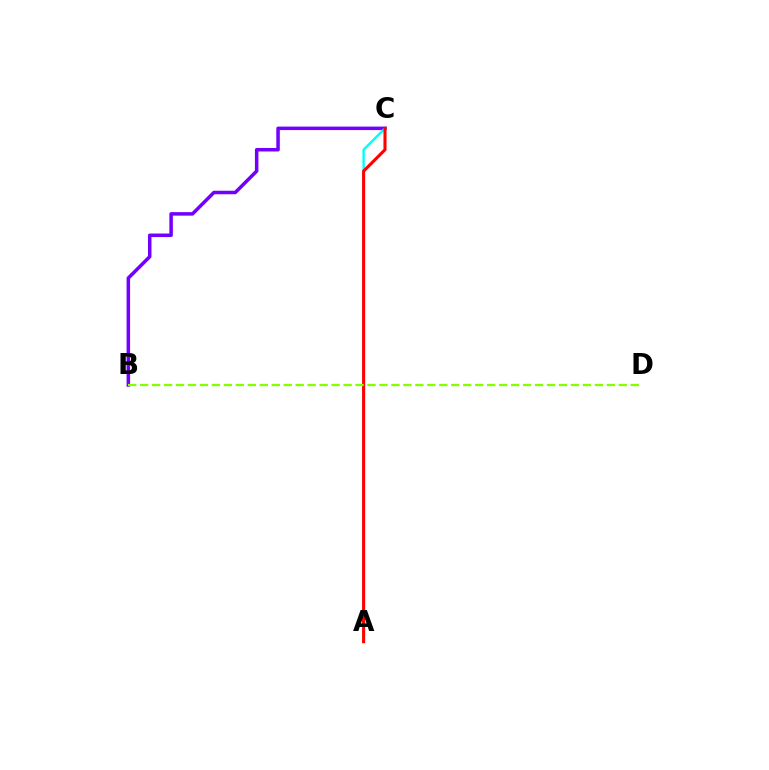{('B', 'C'): [{'color': '#7200ff', 'line_style': 'solid', 'thickness': 2.52}], ('A', 'C'): [{'color': '#00fff6', 'line_style': 'solid', 'thickness': 1.72}, {'color': '#ff0000', 'line_style': 'solid', 'thickness': 2.22}], ('B', 'D'): [{'color': '#84ff00', 'line_style': 'dashed', 'thickness': 1.63}]}